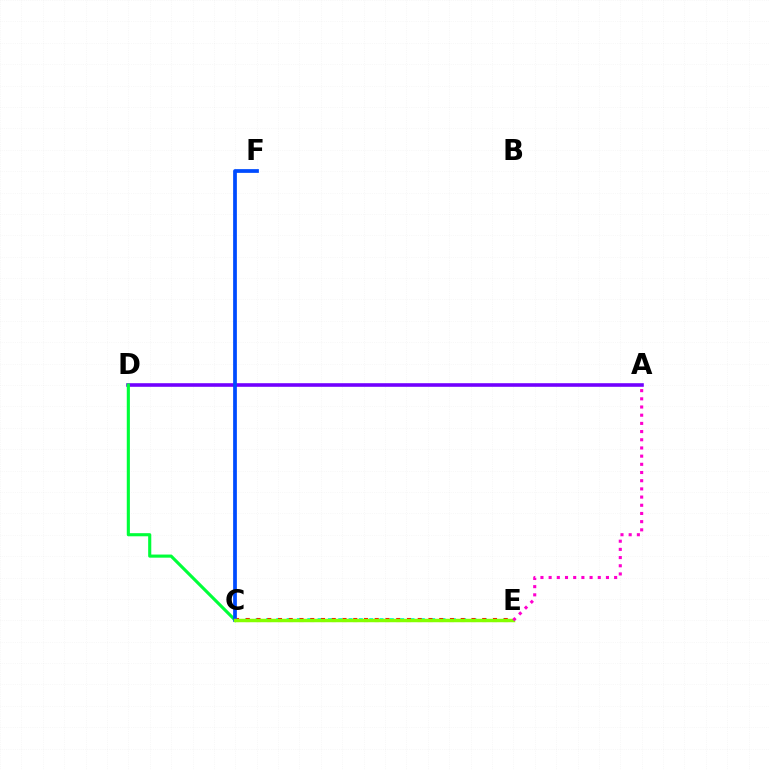{('C', 'E'): [{'color': '#00fff6', 'line_style': 'dotted', 'thickness': 2.81}, {'color': '#ff0000', 'line_style': 'dotted', 'thickness': 2.92}, {'color': '#ffbd00', 'line_style': 'dotted', 'thickness': 1.92}, {'color': '#84ff00', 'line_style': 'solid', 'thickness': 2.5}], ('A', 'D'): [{'color': '#7200ff', 'line_style': 'solid', 'thickness': 2.58}], ('C', 'D'): [{'color': '#00ff39', 'line_style': 'solid', 'thickness': 2.25}], ('C', 'F'): [{'color': '#004bff', 'line_style': 'solid', 'thickness': 2.69}], ('A', 'E'): [{'color': '#ff00cf', 'line_style': 'dotted', 'thickness': 2.22}]}